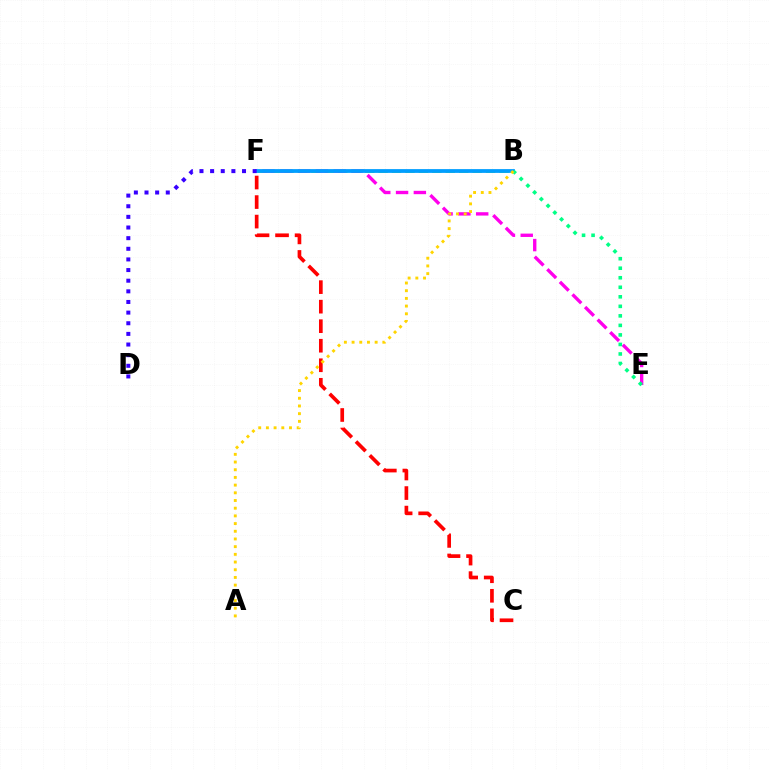{('B', 'F'): [{'color': '#4fff00', 'line_style': 'dashed', 'thickness': 1.83}, {'color': '#009eff', 'line_style': 'solid', 'thickness': 2.72}], ('C', 'F'): [{'color': '#ff0000', 'line_style': 'dashed', 'thickness': 2.65}], ('E', 'F'): [{'color': '#ff00ed', 'line_style': 'dashed', 'thickness': 2.42}], ('B', 'E'): [{'color': '#00ff86', 'line_style': 'dotted', 'thickness': 2.59}], ('A', 'B'): [{'color': '#ffd500', 'line_style': 'dotted', 'thickness': 2.09}], ('D', 'F'): [{'color': '#3700ff', 'line_style': 'dotted', 'thickness': 2.89}]}